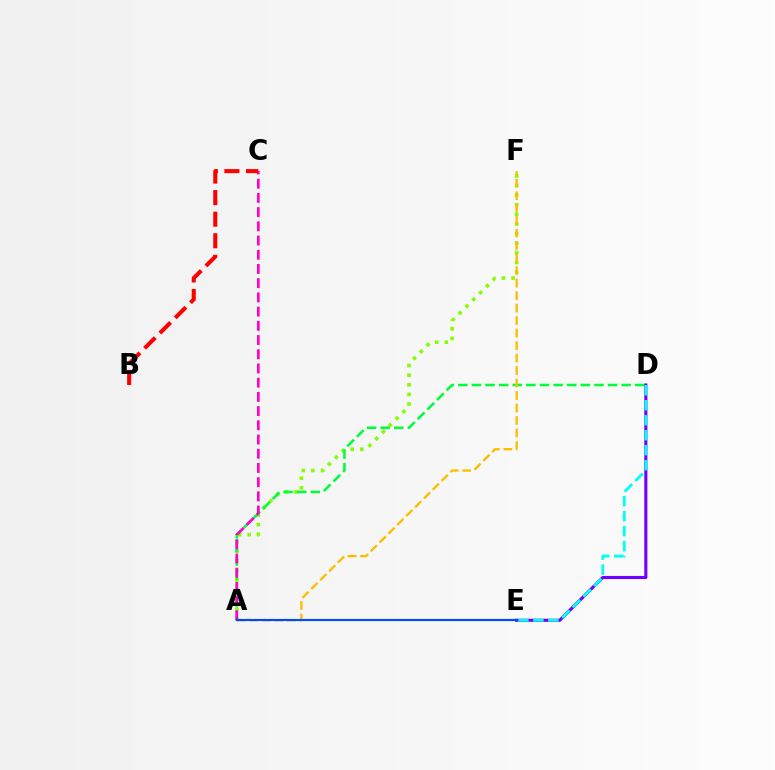{('A', 'F'): [{'color': '#84ff00', 'line_style': 'dotted', 'thickness': 2.61}, {'color': '#ffbd00', 'line_style': 'dashed', 'thickness': 1.7}], ('A', 'D'): [{'color': '#00ff39', 'line_style': 'dashed', 'thickness': 1.85}], ('D', 'E'): [{'color': '#7200ff', 'line_style': 'solid', 'thickness': 2.24}, {'color': '#00fff6', 'line_style': 'dashed', 'thickness': 2.04}], ('A', 'C'): [{'color': '#ff00cf', 'line_style': 'dashed', 'thickness': 1.93}], ('A', 'E'): [{'color': '#004bff', 'line_style': 'solid', 'thickness': 1.56}], ('B', 'C'): [{'color': '#ff0000', 'line_style': 'dashed', 'thickness': 2.93}]}